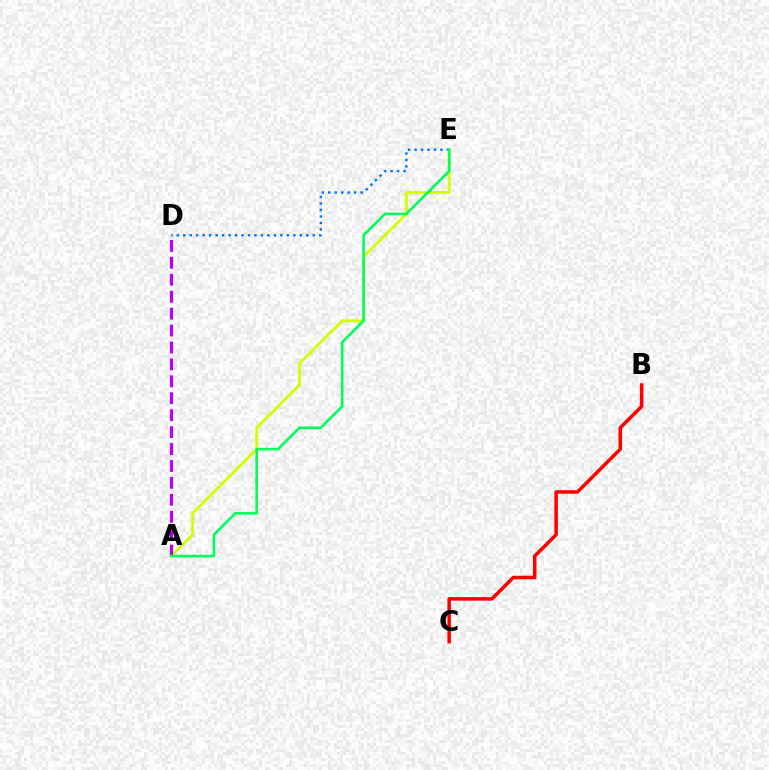{('D', 'E'): [{'color': '#0074ff', 'line_style': 'dotted', 'thickness': 1.76}], ('A', 'E'): [{'color': '#d1ff00', 'line_style': 'solid', 'thickness': 2.03}, {'color': '#00ff5c', 'line_style': 'solid', 'thickness': 1.86}], ('A', 'D'): [{'color': '#b900ff', 'line_style': 'dashed', 'thickness': 2.3}], ('B', 'C'): [{'color': '#ff0000', 'line_style': 'solid', 'thickness': 2.54}]}